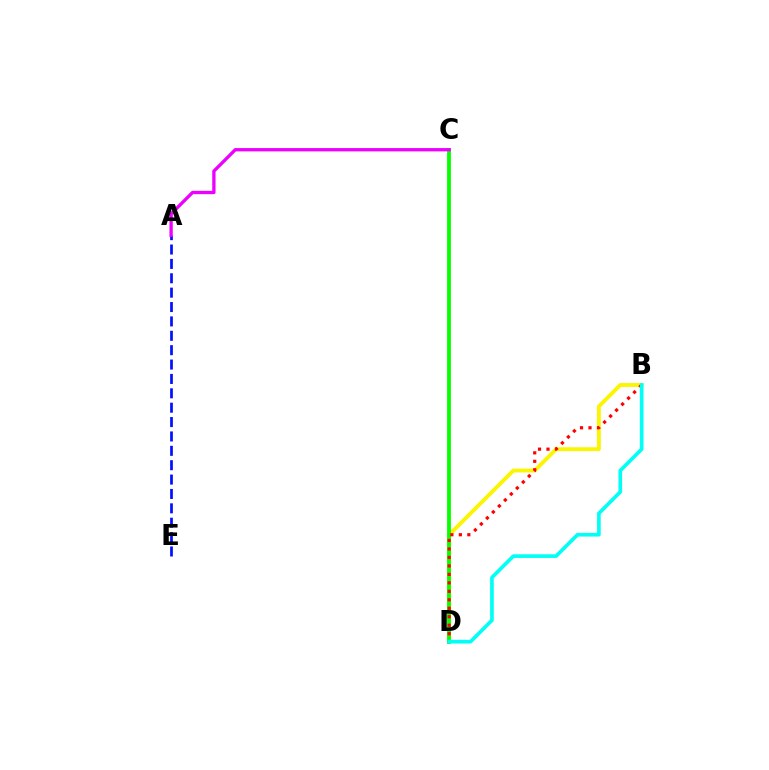{('B', 'D'): [{'color': '#fcf500', 'line_style': 'solid', 'thickness': 2.76}, {'color': '#ff0000', 'line_style': 'dotted', 'thickness': 2.3}, {'color': '#00fff6', 'line_style': 'solid', 'thickness': 2.64}], ('C', 'D'): [{'color': '#08ff00', 'line_style': 'solid', 'thickness': 2.76}], ('A', 'E'): [{'color': '#0010ff', 'line_style': 'dashed', 'thickness': 1.95}], ('A', 'C'): [{'color': '#ee00ff', 'line_style': 'solid', 'thickness': 2.38}]}